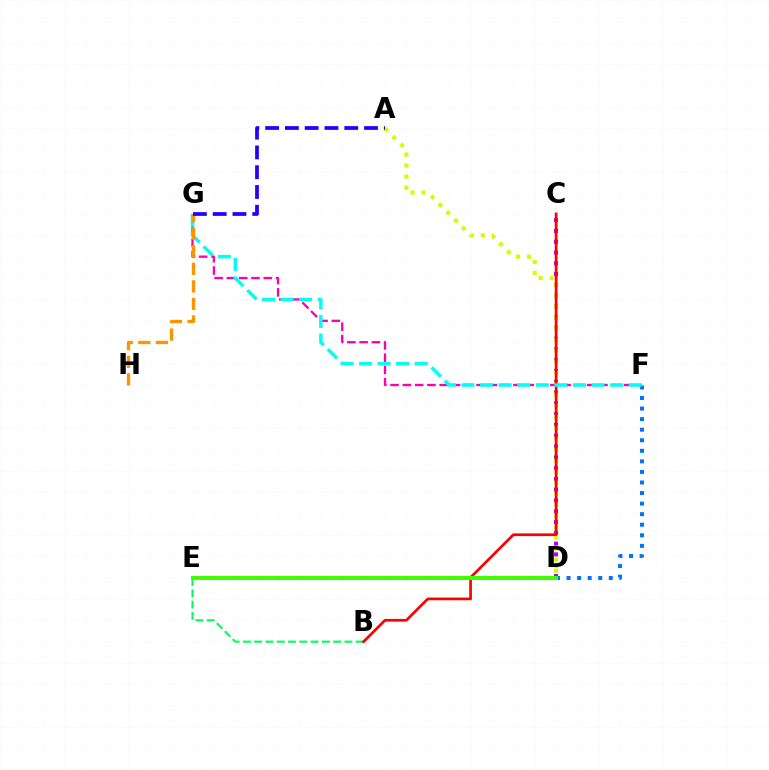{('C', 'D'): [{'color': '#b900ff', 'line_style': 'dotted', 'thickness': 2.93}], ('A', 'D'): [{'color': '#d1ff00', 'line_style': 'dotted', 'thickness': 2.99}], ('B', 'E'): [{'color': '#00ff5c', 'line_style': 'dashed', 'thickness': 1.53}], ('D', 'F'): [{'color': '#0074ff', 'line_style': 'dotted', 'thickness': 2.87}], ('B', 'C'): [{'color': '#ff0000', 'line_style': 'solid', 'thickness': 1.95}], ('F', 'G'): [{'color': '#ff00ac', 'line_style': 'dashed', 'thickness': 1.67}, {'color': '#00fff6', 'line_style': 'dashed', 'thickness': 2.52}], ('D', 'E'): [{'color': '#3dff00', 'line_style': 'solid', 'thickness': 2.87}], ('G', 'H'): [{'color': '#ff9400', 'line_style': 'dashed', 'thickness': 2.38}], ('A', 'G'): [{'color': '#2500ff', 'line_style': 'dashed', 'thickness': 2.69}]}